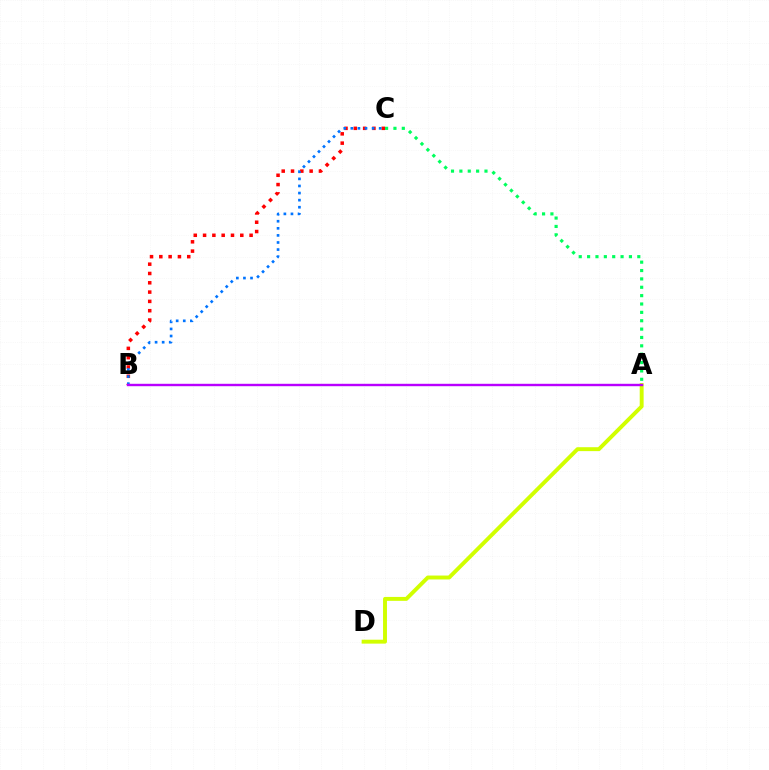{('A', 'C'): [{'color': '#00ff5c', 'line_style': 'dotted', 'thickness': 2.27}], ('B', 'C'): [{'color': '#ff0000', 'line_style': 'dotted', 'thickness': 2.53}, {'color': '#0074ff', 'line_style': 'dotted', 'thickness': 1.92}], ('A', 'D'): [{'color': '#d1ff00', 'line_style': 'solid', 'thickness': 2.82}], ('A', 'B'): [{'color': '#b900ff', 'line_style': 'solid', 'thickness': 1.73}]}